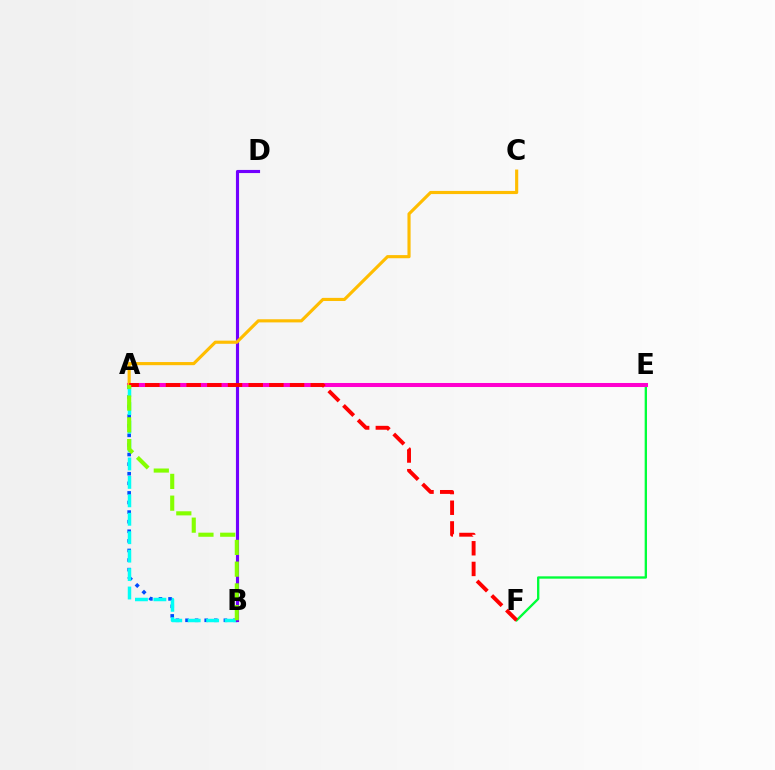{('A', 'B'): [{'color': '#004bff', 'line_style': 'dotted', 'thickness': 2.61}, {'color': '#00fff6', 'line_style': 'dashed', 'thickness': 2.5}, {'color': '#84ff00', 'line_style': 'dashed', 'thickness': 2.96}], ('E', 'F'): [{'color': '#00ff39', 'line_style': 'solid', 'thickness': 1.69}], ('A', 'E'): [{'color': '#ff00cf', 'line_style': 'solid', 'thickness': 2.91}], ('B', 'D'): [{'color': '#7200ff', 'line_style': 'solid', 'thickness': 2.25}], ('A', 'C'): [{'color': '#ffbd00', 'line_style': 'solid', 'thickness': 2.26}], ('A', 'F'): [{'color': '#ff0000', 'line_style': 'dashed', 'thickness': 2.81}]}